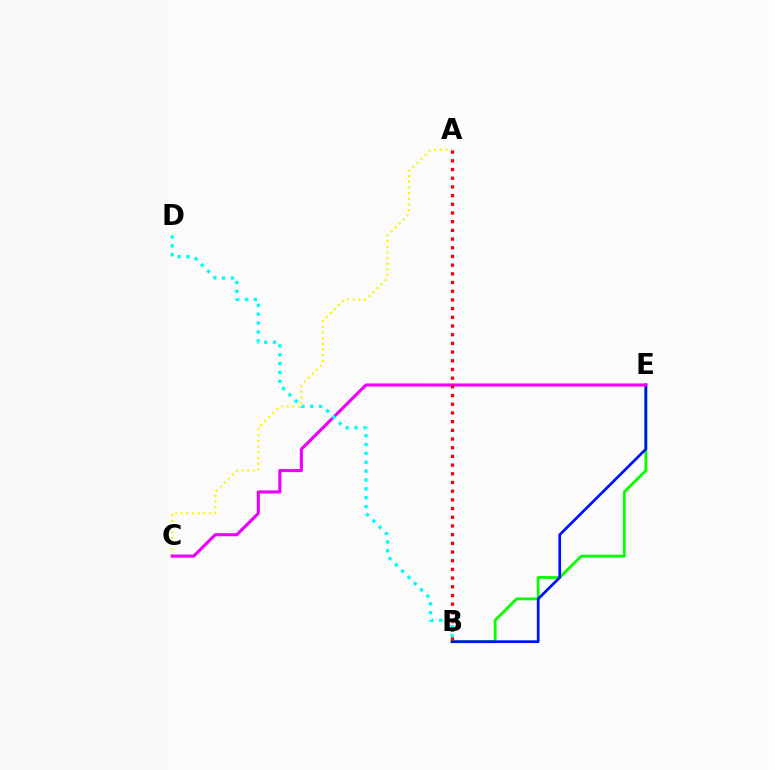{('B', 'E'): [{'color': '#08ff00', 'line_style': 'solid', 'thickness': 2.04}, {'color': '#0010ff', 'line_style': 'solid', 'thickness': 1.96}], ('A', 'C'): [{'color': '#fcf500', 'line_style': 'dotted', 'thickness': 1.55}], ('C', 'E'): [{'color': '#ee00ff', 'line_style': 'solid', 'thickness': 2.23}], ('B', 'D'): [{'color': '#00fff6', 'line_style': 'dotted', 'thickness': 2.41}], ('A', 'B'): [{'color': '#ff0000', 'line_style': 'dotted', 'thickness': 2.36}]}